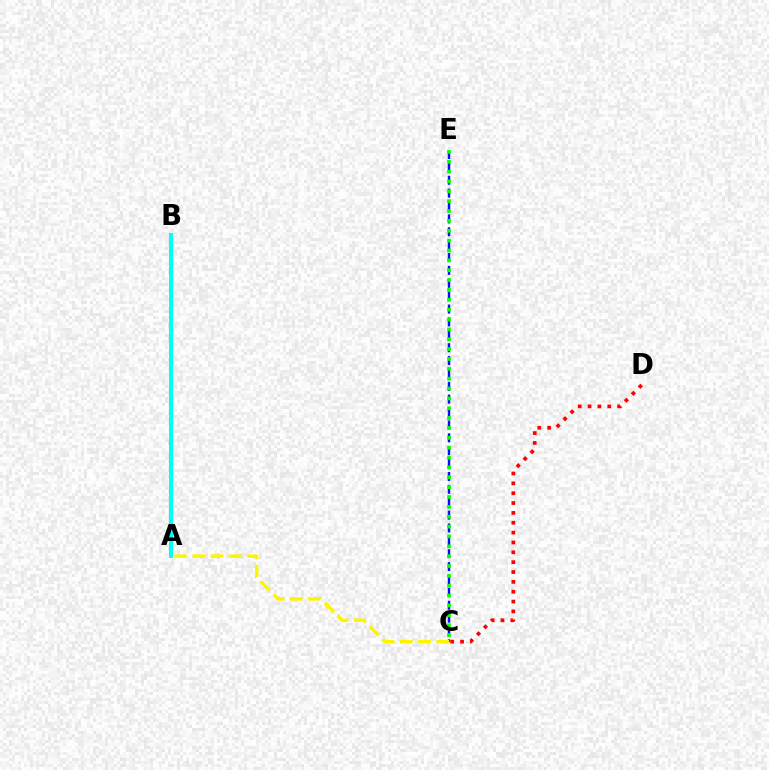{('C', 'E'): [{'color': '#0010ff', 'line_style': 'dashed', 'thickness': 1.75}, {'color': '#08ff00', 'line_style': 'dotted', 'thickness': 2.68}], ('A', 'B'): [{'color': '#ee00ff', 'line_style': 'dashed', 'thickness': 2.58}, {'color': '#00fff6', 'line_style': 'solid', 'thickness': 2.95}], ('A', 'C'): [{'color': '#fcf500', 'line_style': 'dashed', 'thickness': 2.48}], ('C', 'D'): [{'color': '#ff0000', 'line_style': 'dotted', 'thickness': 2.68}]}